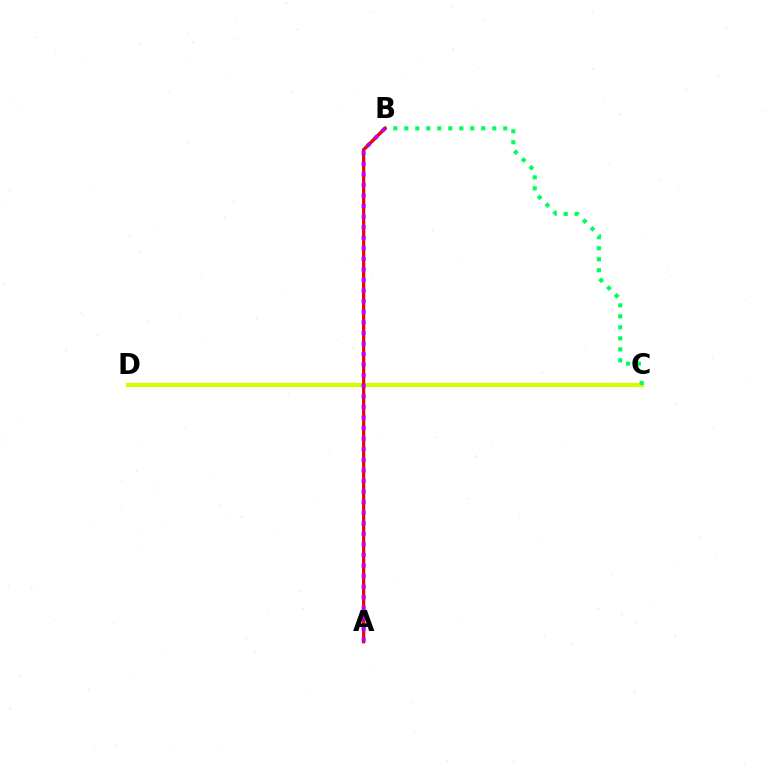{('C', 'D'): [{'color': '#d1ff00', 'line_style': 'solid', 'thickness': 2.99}], ('B', 'C'): [{'color': '#00ff5c', 'line_style': 'dotted', 'thickness': 2.99}], ('A', 'B'): [{'color': '#0074ff', 'line_style': 'solid', 'thickness': 2.33}, {'color': '#ff0000', 'line_style': 'solid', 'thickness': 2.17}, {'color': '#b900ff', 'line_style': 'dotted', 'thickness': 2.87}]}